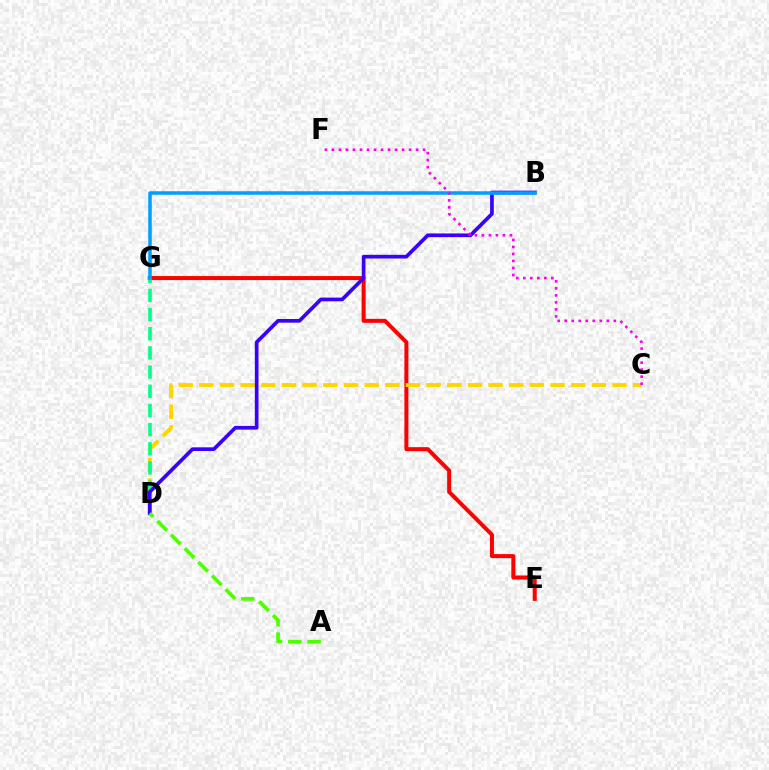{('E', 'G'): [{'color': '#ff0000', 'line_style': 'solid', 'thickness': 2.88}], ('C', 'D'): [{'color': '#ffd500', 'line_style': 'dashed', 'thickness': 2.81}], ('D', 'G'): [{'color': '#00ff86', 'line_style': 'dashed', 'thickness': 2.6}], ('B', 'D'): [{'color': '#3700ff', 'line_style': 'solid', 'thickness': 2.65}], ('B', 'G'): [{'color': '#009eff', 'line_style': 'solid', 'thickness': 2.53}], ('C', 'F'): [{'color': '#ff00ed', 'line_style': 'dotted', 'thickness': 1.91}], ('A', 'D'): [{'color': '#4fff00', 'line_style': 'dashed', 'thickness': 2.62}]}